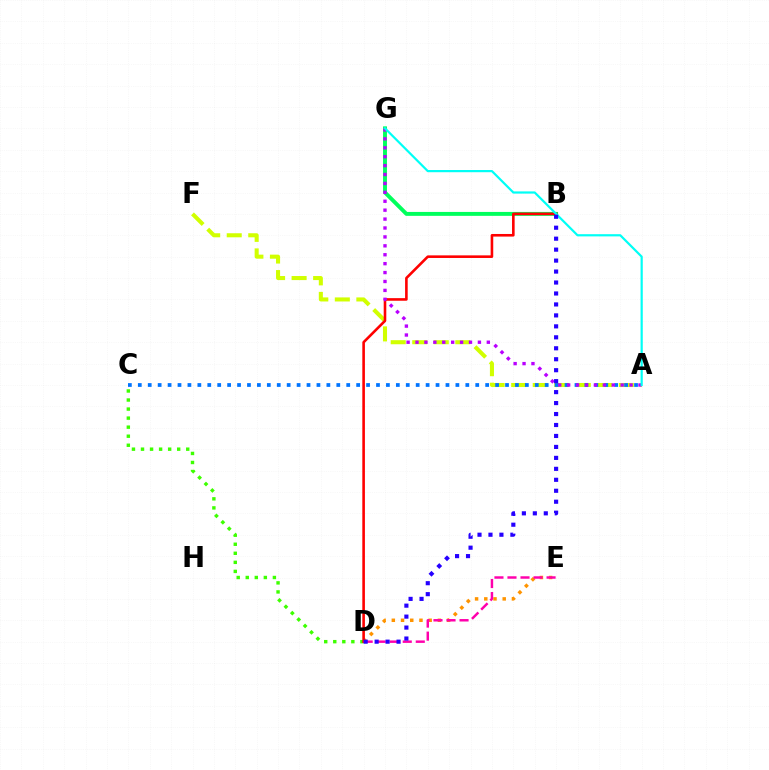{('A', 'F'): [{'color': '#d1ff00', 'line_style': 'dashed', 'thickness': 2.93}], ('B', 'G'): [{'color': '#00ff5c', 'line_style': 'solid', 'thickness': 2.82}], ('D', 'E'): [{'color': '#ff9400', 'line_style': 'dotted', 'thickness': 2.5}, {'color': '#ff00ac', 'line_style': 'dashed', 'thickness': 1.77}], ('C', 'D'): [{'color': '#3dff00', 'line_style': 'dotted', 'thickness': 2.46}], ('B', 'D'): [{'color': '#ff0000', 'line_style': 'solid', 'thickness': 1.88}, {'color': '#2500ff', 'line_style': 'dotted', 'thickness': 2.98}], ('A', 'C'): [{'color': '#0074ff', 'line_style': 'dotted', 'thickness': 2.7}], ('A', 'G'): [{'color': '#b900ff', 'line_style': 'dotted', 'thickness': 2.42}, {'color': '#00fff6', 'line_style': 'solid', 'thickness': 1.58}]}